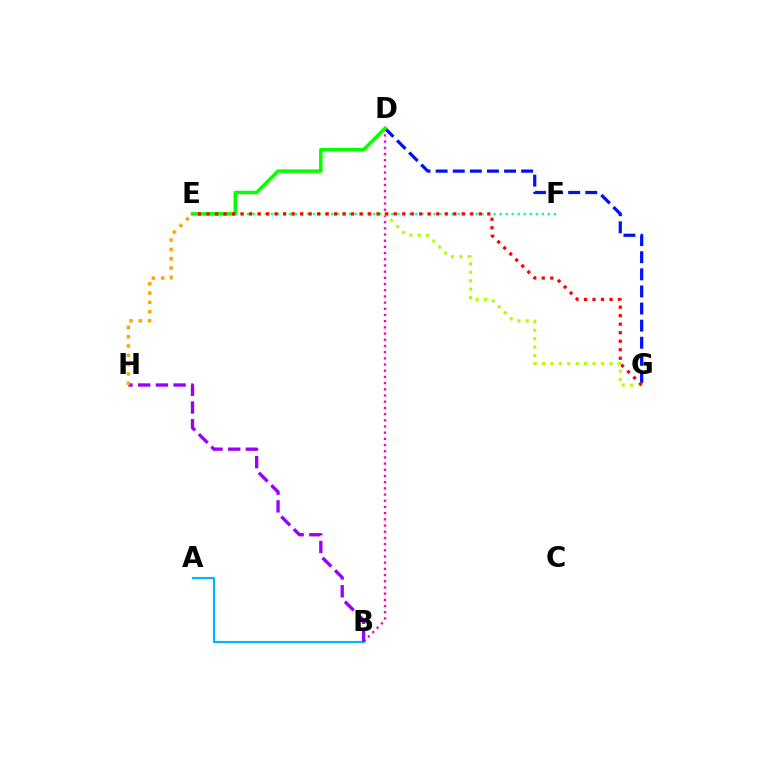{('B', 'D'): [{'color': '#ff00bd', 'line_style': 'dotted', 'thickness': 1.68}], ('E', 'G'): [{'color': '#b3ff00', 'line_style': 'dotted', 'thickness': 2.29}, {'color': '#ff0000', 'line_style': 'dotted', 'thickness': 2.31}], ('A', 'B'): [{'color': '#00b5ff', 'line_style': 'solid', 'thickness': 1.54}], ('E', 'F'): [{'color': '#00ff9d', 'line_style': 'dotted', 'thickness': 1.64}], ('D', 'G'): [{'color': '#0010ff', 'line_style': 'dashed', 'thickness': 2.32}], ('D', 'E'): [{'color': '#08ff00', 'line_style': 'solid', 'thickness': 2.51}], ('B', 'H'): [{'color': '#9b00ff', 'line_style': 'dashed', 'thickness': 2.41}], ('E', 'H'): [{'color': '#ffa500', 'line_style': 'dotted', 'thickness': 2.53}]}